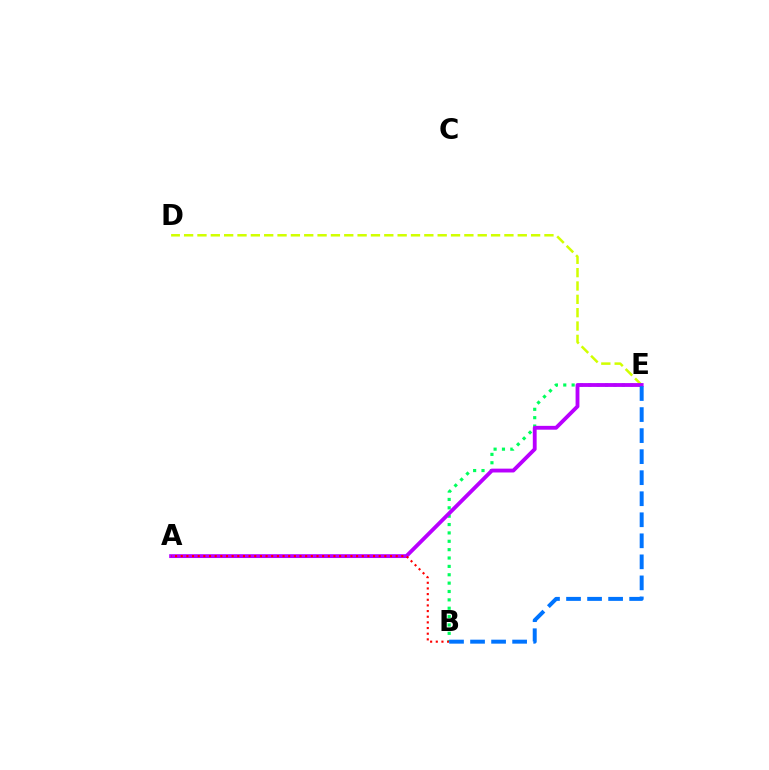{('D', 'E'): [{'color': '#d1ff00', 'line_style': 'dashed', 'thickness': 1.81}], ('B', 'E'): [{'color': '#00ff5c', 'line_style': 'dotted', 'thickness': 2.27}, {'color': '#0074ff', 'line_style': 'dashed', 'thickness': 2.86}], ('A', 'E'): [{'color': '#b900ff', 'line_style': 'solid', 'thickness': 2.76}], ('A', 'B'): [{'color': '#ff0000', 'line_style': 'dotted', 'thickness': 1.54}]}